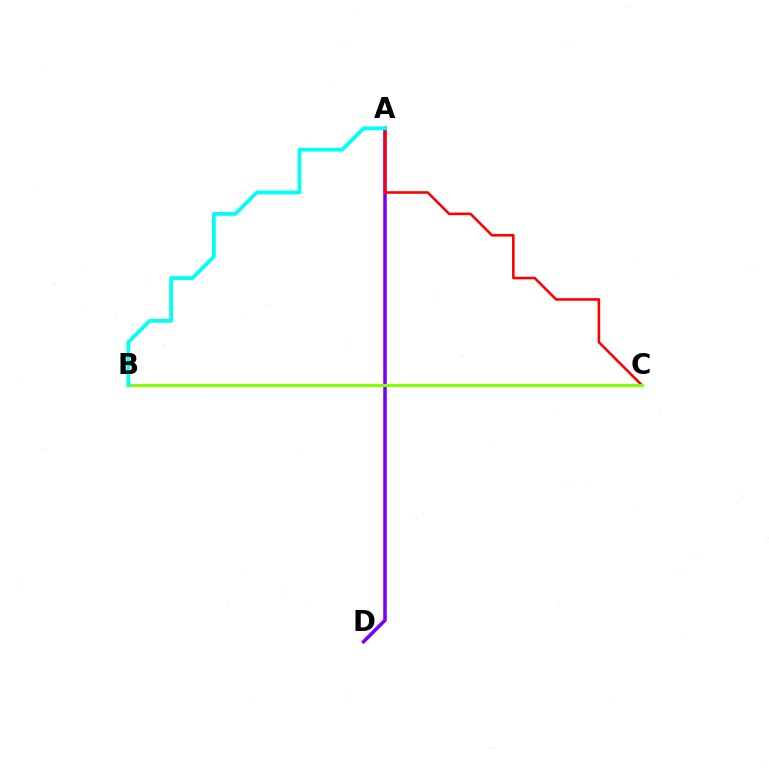{('A', 'D'): [{'color': '#7200ff', 'line_style': 'solid', 'thickness': 2.52}], ('A', 'C'): [{'color': '#ff0000', 'line_style': 'solid', 'thickness': 1.86}], ('B', 'C'): [{'color': '#84ff00', 'line_style': 'solid', 'thickness': 2.23}], ('A', 'B'): [{'color': '#00fff6', 'line_style': 'solid', 'thickness': 2.71}]}